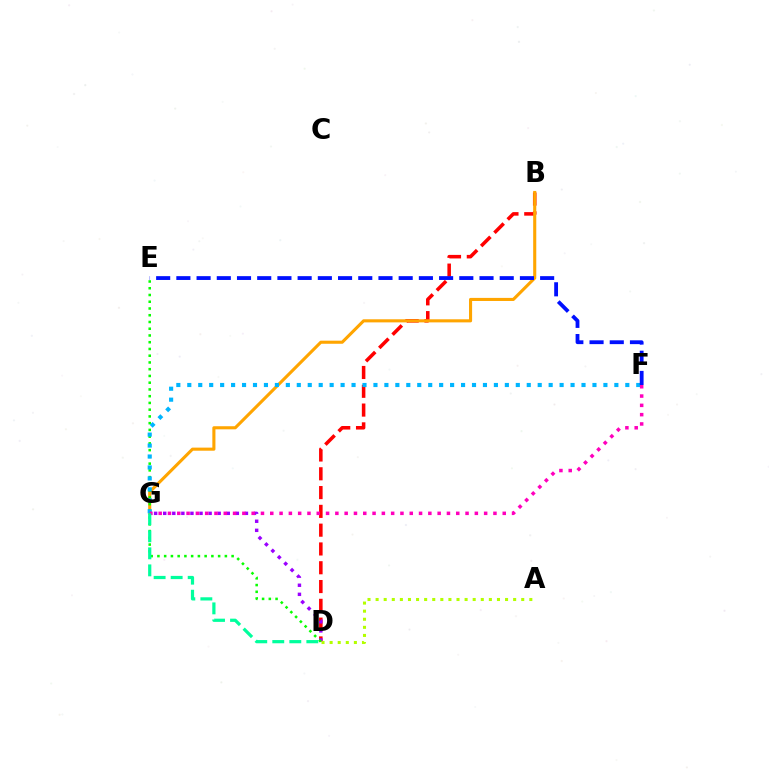{('B', 'D'): [{'color': '#ff0000', 'line_style': 'dashed', 'thickness': 2.55}], ('D', 'G'): [{'color': '#9b00ff', 'line_style': 'dotted', 'thickness': 2.47}, {'color': '#00ff9d', 'line_style': 'dashed', 'thickness': 2.31}], ('B', 'G'): [{'color': '#ffa500', 'line_style': 'solid', 'thickness': 2.23}], ('D', 'E'): [{'color': '#08ff00', 'line_style': 'dotted', 'thickness': 1.83}], ('A', 'D'): [{'color': '#b3ff00', 'line_style': 'dotted', 'thickness': 2.2}], ('F', 'G'): [{'color': '#00b5ff', 'line_style': 'dotted', 'thickness': 2.98}, {'color': '#ff00bd', 'line_style': 'dotted', 'thickness': 2.53}], ('E', 'F'): [{'color': '#0010ff', 'line_style': 'dashed', 'thickness': 2.75}]}